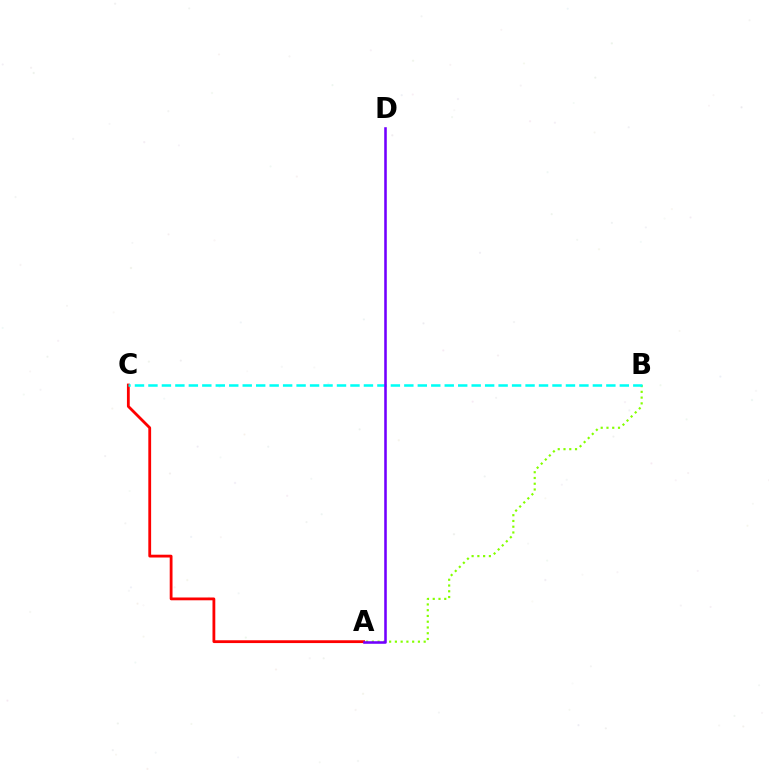{('A', 'C'): [{'color': '#ff0000', 'line_style': 'solid', 'thickness': 2.02}], ('A', 'B'): [{'color': '#84ff00', 'line_style': 'dotted', 'thickness': 1.56}], ('B', 'C'): [{'color': '#00fff6', 'line_style': 'dashed', 'thickness': 1.83}], ('A', 'D'): [{'color': '#7200ff', 'line_style': 'solid', 'thickness': 1.85}]}